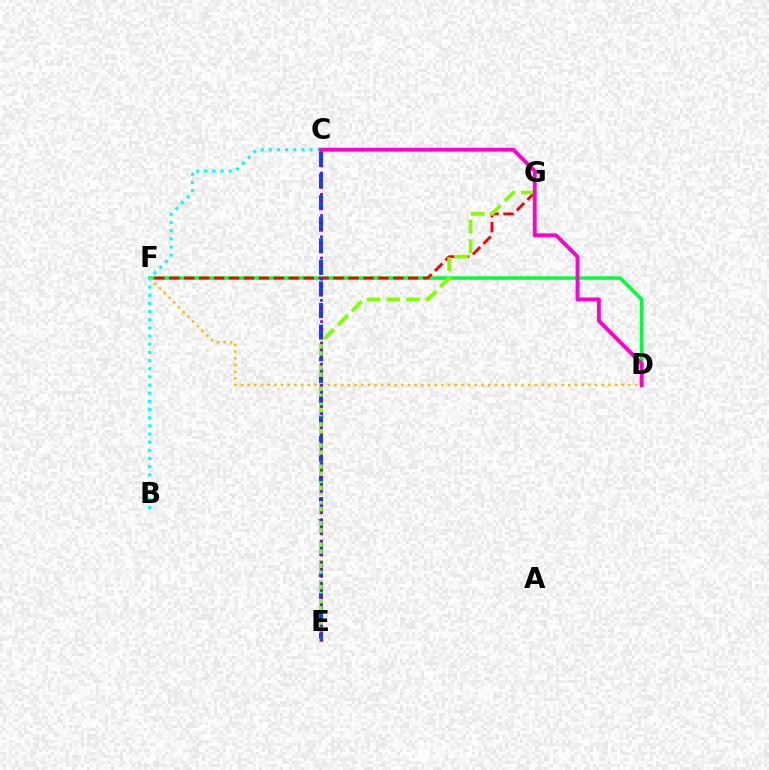{('D', 'F'): [{'color': '#00ff39', 'line_style': 'solid', 'thickness': 2.52}, {'color': '#ffbd00', 'line_style': 'dotted', 'thickness': 1.82}], ('C', 'E'): [{'color': '#004bff', 'line_style': 'dashed', 'thickness': 2.93}, {'color': '#7200ff', 'line_style': 'dotted', 'thickness': 1.92}], ('F', 'G'): [{'color': '#ff0000', 'line_style': 'dashed', 'thickness': 2.03}], ('E', 'G'): [{'color': '#84ff00', 'line_style': 'dashed', 'thickness': 2.67}], ('B', 'C'): [{'color': '#00fff6', 'line_style': 'dotted', 'thickness': 2.22}], ('C', 'D'): [{'color': '#ff00cf', 'line_style': 'solid', 'thickness': 2.79}]}